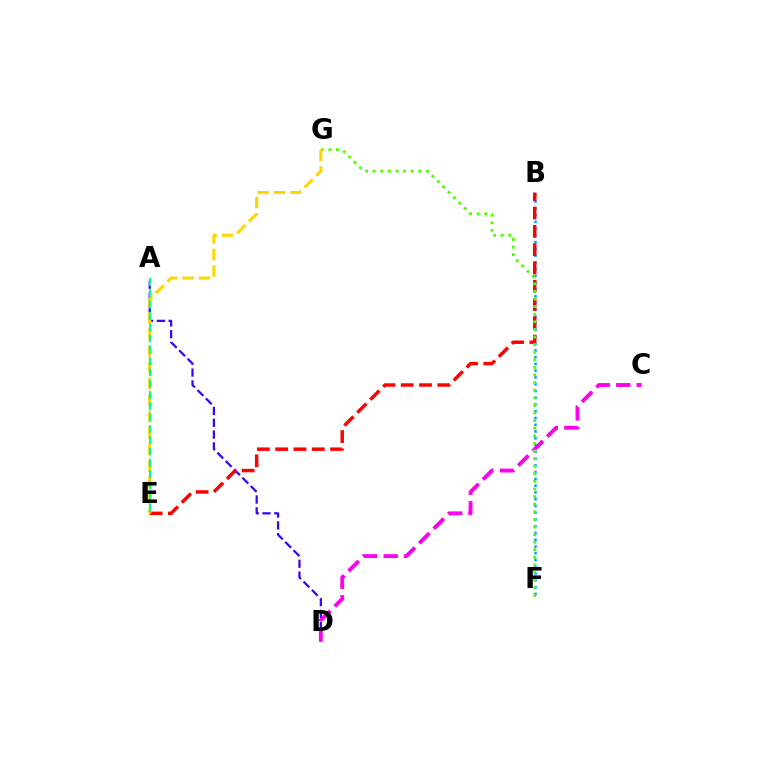{('B', 'F'): [{'color': '#009eff', 'line_style': 'dotted', 'thickness': 1.84}], ('A', 'D'): [{'color': '#3700ff', 'line_style': 'dashed', 'thickness': 1.6}], ('C', 'D'): [{'color': '#ff00ed', 'line_style': 'dashed', 'thickness': 2.79}], ('B', 'E'): [{'color': '#ff0000', 'line_style': 'dashed', 'thickness': 2.49}], ('F', 'G'): [{'color': '#4fff00', 'line_style': 'dotted', 'thickness': 2.07}], ('E', 'G'): [{'color': '#ffd500', 'line_style': 'dashed', 'thickness': 2.23}], ('A', 'E'): [{'color': '#00ff86', 'line_style': 'dashed', 'thickness': 1.54}]}